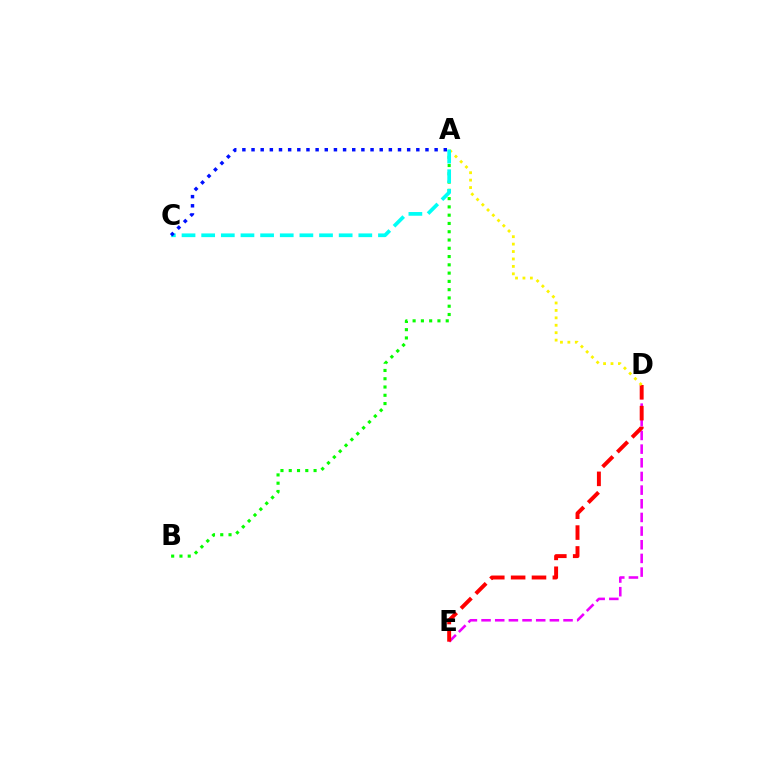{('A', 'B'): [{'color': '#08ff00', 'line_style': 'dotted', 'thickness': 2.25}], ('D', 'E'): [{'color': '#ee00ff', 'line_style': 'dashed', 'thickness': 1.86}, {'color': '#ff0000', 'line_style': 'dashed', 'thickness': 2.83}], ('A', 'D'): [{'color': '#fcf500', 'line_style': 'dotted', 'thickness': 2.02}], ('A', 'C'): [{'color': '#00fff6', 'line_style': 'dashed', 'thickness': 2.67}, {'color': '#0010ff', 'line_style': 'dotted', 'thickness': 2.49}]}